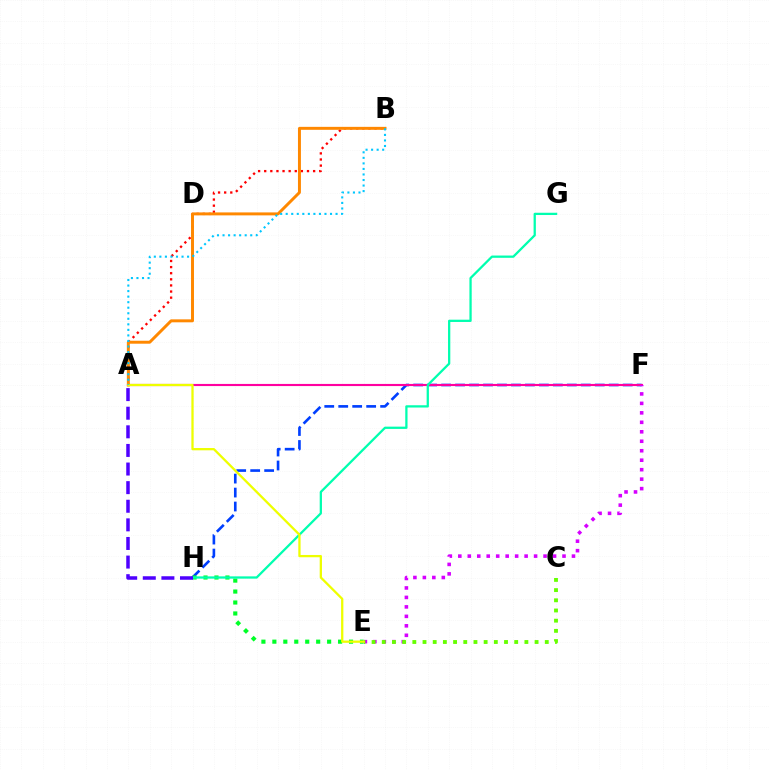{('A', 'B'): [{'color': '#ff0000', 'line_style': 'dotted', 'thickness': 1.66}, {'color': '#ff8800', 'line_style': 'solid', 'thickness': 2.13}, {'color': '#00c7ff', 'line_style': 'dotted', 'thickness': 1.51}], ('F', 'H'): [{'color': '#003fff', 'line_style': 'dashed', 'thickness': 1.9}], ('A', 'F'): [{'color': '#ff00a0', 'line_style': 'solid', 'thickness': 1.54}], ('E', 'F'): [{'color': '#d600ff', 'line_style': 'dotted', 'thickness': 2.57}], ('E', 'H'): [{'color': '#00ff27', 'line_style': 'dotted', 'thickness': 2.98}], ('G', 'H'): [{'color': '#00ffaf', 'line_style': 'solid', 'thickness': 1.64}], ('C', 'E'): [{'color': '#66ff00', 'line_style': 'dotted', 'thickness': 2.77}], ('A', 'H'): [{'color': '#4f00ff', 'line_style': 'dashed', 'thickness': 2.53}], ('A', 'E'): [{'color': '#eeff00', 'line_style': 'solid', 'thickness': 1.64}]}